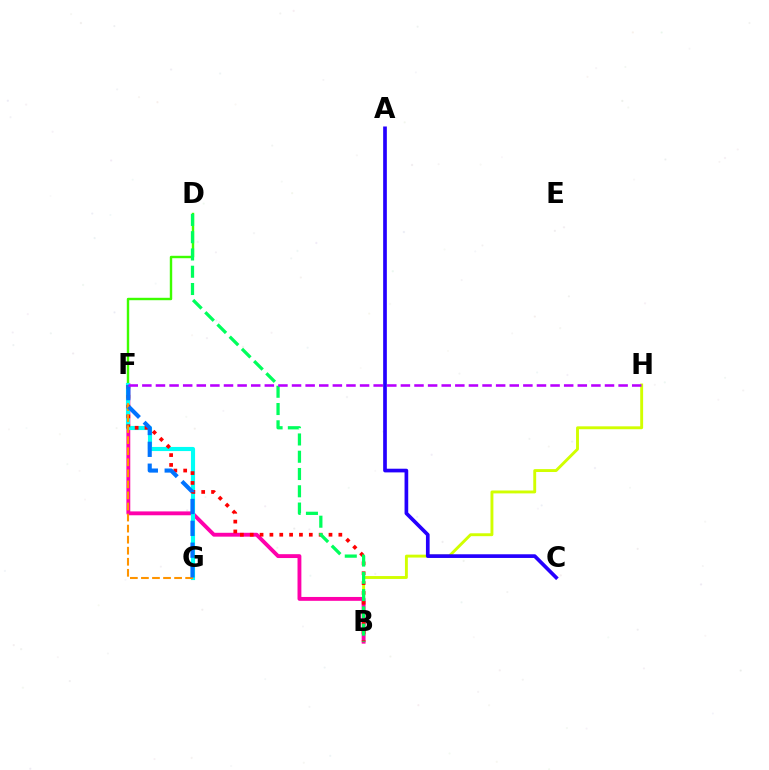{('B', 'H'): [{'color': '#d1ff00', 'line_style': 'solid', 'thickness': 2.09}], ('D', 'F'): [{'color': '#3dff00', 'line_style': 'solid', 'thickness': 1.74}], ('B', 'F'): [{'color': '#ff00ac', 'line_style': 'solid', 'thickness': 2.78}, {'color': '#ff0000', 'line_style': 'dotted', 'thickness': 2.68}], ('F', 'G'): [{'color': '#00fff6', 'line_style': 'solid', 'thickness': 2.97}, {'color': '#ff9400', 'line_style': 'dashed', 'thickness': 1.5}, {'color': '#0074ff', 'line_style': 'dashed', 'thickness': 2.97}], ('B', 'D'): [{'color': '#00ff5c', 'line_style': 'dashed', 'thickness': 2.35}], ('A', 'C'): [{'color': '#2500ff', 'line_style': 'solid', 'thickness': 2.65}], ('F', 'H'): [{'color': '#b900ff', 'line_style': 'dashed', 'thickness': 1.85}]}